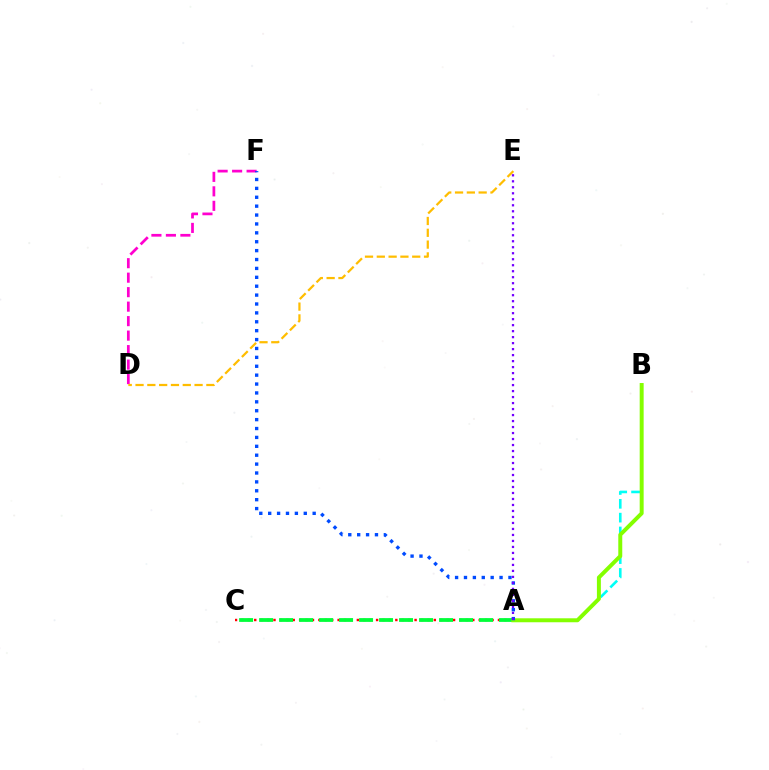{('A', 'C'): [{'color': '#ff0000', 'line_style': 'dotted', 'thickness': 1.74}, {'color': '#00ff39', 'line_style': 'dashed', 'thickness': 2.72}], ('D', 'F'): [{'color': '#ff00cf', 'line_style': 'dashed', 'thickness': 1.97}], ('A', 'B'): [{'color': '#00fff6', 'line_style': 'dashed', 'thickness': 1.88}, {'color': '#84ff00', 'line_style': 'solid', 'thickness': 2.85}], ('D', 'E'): [{'color': '#ffbd00', 'line_style': 'dashed', 'thickness': 1.6}], ('A', 'F'): [{'color': '#004bff', 'line_style': 'dotted', 'thickness': 2.42}], ('A', 'E'): [{'color': '#7200ff', 'line_style': 'dotted', 'thickness': 1.63}]}